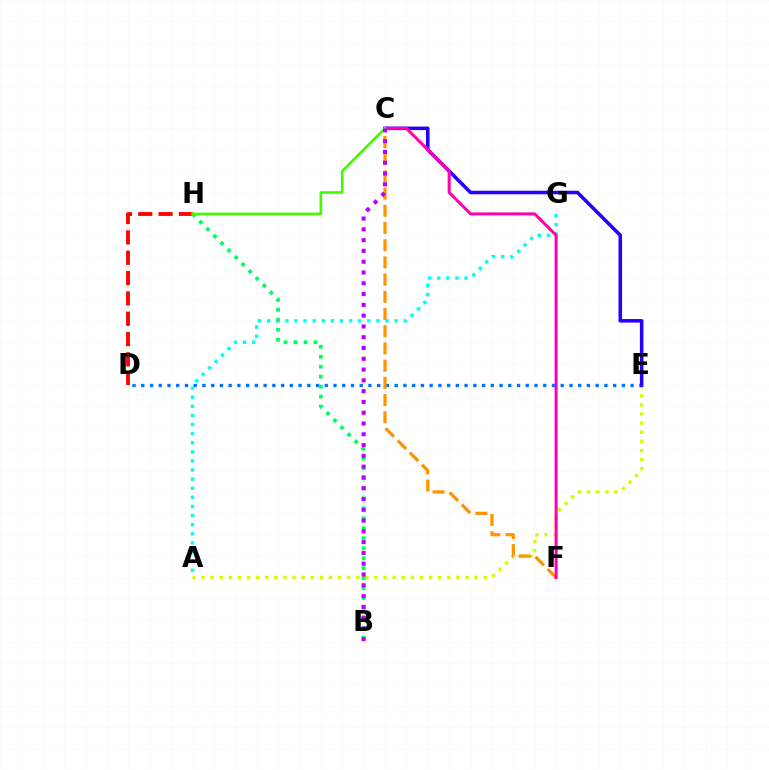{('A', 'E'): [{'color': '#d1ff00', 'line_style': 'dotted', 'thickness': 2.47}], ('D', 'E'): [{'color': '#0074ff', 'line_style': 'dotted', 'thickness': 2.37}], ('C', 'E'): [{'color': '#2500ff', 'line_style': 'solid', 'thickness': 2.56}], ('A', 'G'): [{'color': '#00fff6', 'line_style': 'dotted', 'thickness': 2.47}], ('D', 'H'): [{'color': '#ff0000', 'line_style': 'dashed', 'thickness': 2.76}], ('C', 'F'): [{'color': '#ff9400', 'line_style': 'dashed', 'thickness': 2.34}, {'color': '#ff00ac', 'line_style': 'solid', 'thickness': 2.17}], ('B', 'H'): [{'color': '#00ff5c', 'line_style': 'dotted', 'thickness': 2.71}], ('C', 'H'): [{'color': '#3dff00', 'line_style': 'solid', 'thickness': 1.87}], ('B', 'C'): [{'color': '#b900ff', 'line_style': 'dotted', 'thickness': 2.93}]}